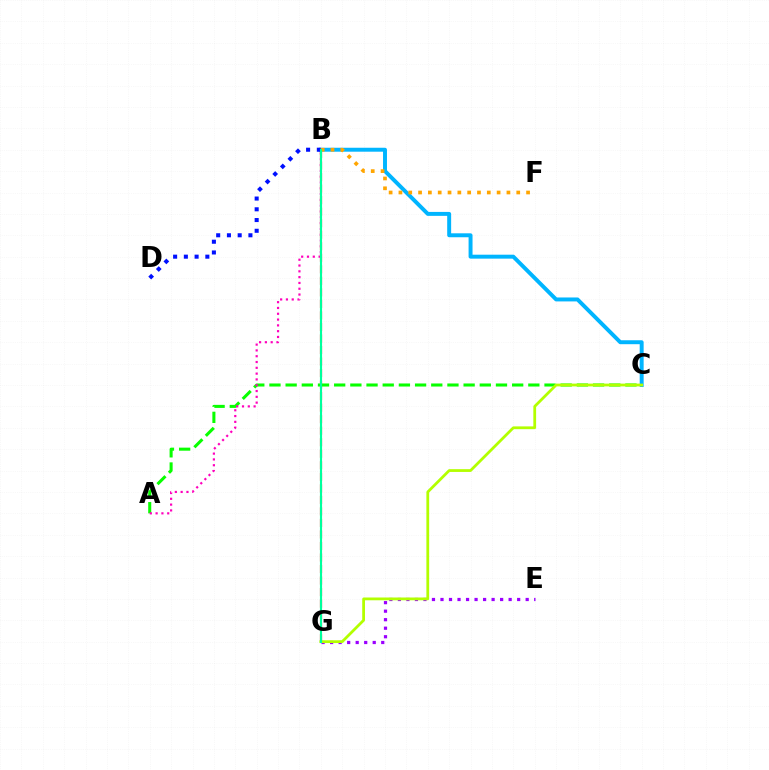{('B', 'G'): [{'color': '#ff0000', 'line_style': 'dashed', 'thickness': 1.57}, {'color': '#00ff9d', 'line_style': 'solid', 'thickness': 1.53}], ('E', 'G'): [{'color': '#9b00ff', 'line_style': 'dotted', 'thickness': 2.31}], ('B', 'C'): [{'color': '#00b5ff', 'line_style': 'solid', 'thickness': 2.84}], ('B', 'D'): [{'color': '#0010ff', 'line_style': 'dotted', 'thickness': 2.92}], ('B', 'F'): [{'color': '#ffa500', 'line_style': 'dotted', 'thickness': 2.67}], ('A', 'C'): [{'color': '#08ff00', 'line_style': 'dashed', 'thickness': 2.2}], ('C', 'G'): [{'color': '#b3ff00', 'line_style': 'solid', 'thickness': 2.0}], ('A', 'B'): [{'color': '#ff00bd', 'line_style': 'dotted', 'thickness': 1.58}]}